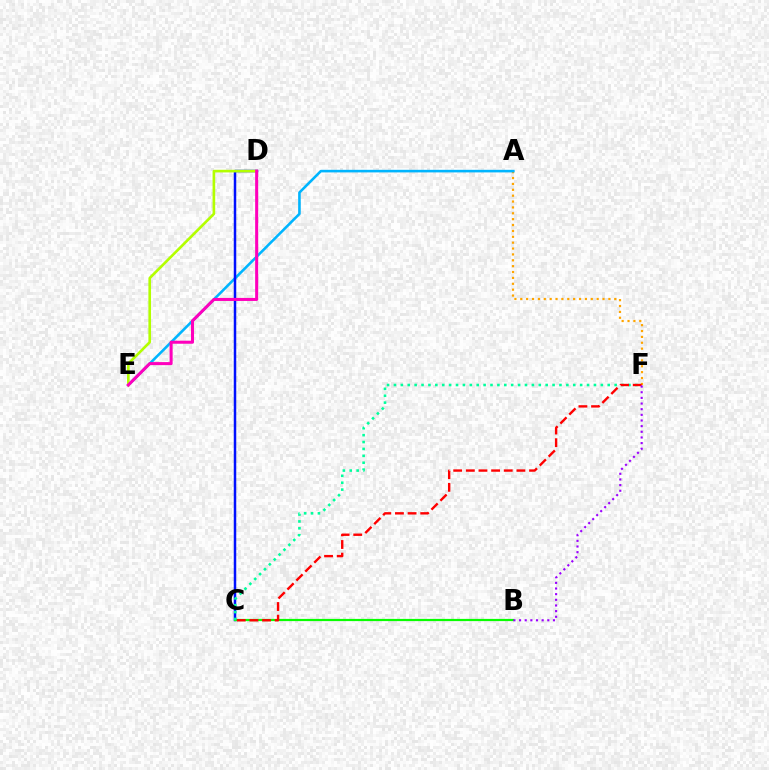{('A', 'F'): [{'color': '#ffa500', 'line_style': 'dotted', 'thickness': 1.6}], ('A', 'E'): [{'color': '#00b5ff', 'line_style': 'solid', 'thickness': 1.87}], ('C', 'D'): [{'color': '#0010ff', 'line_style': 'solid', 'thickness': 1.8}], ('B', 'C'): [{'color': '#08ff00', 'line_style': 'solid', 'thickness': 1.59}], ('D', 'E'): [{'color': '#b3ff00', 'line_style': 'solid', 'thickness': 1.9}, {'color': '#ff00bd', 'line_style': 'solid', 'thickness': 2.19}], ('C', 'F'): [{'color': '#00ff9d', 'line_style': 'dotted', 'thickness': 1.87}, {'color': '#ff0000', 'line_style': 'dashed', 'thickness': 1.72}], ('B', 'F'): [{'color': '#9b00ff', 'line_style': 'dotted', 'thickness': 1.54}]}